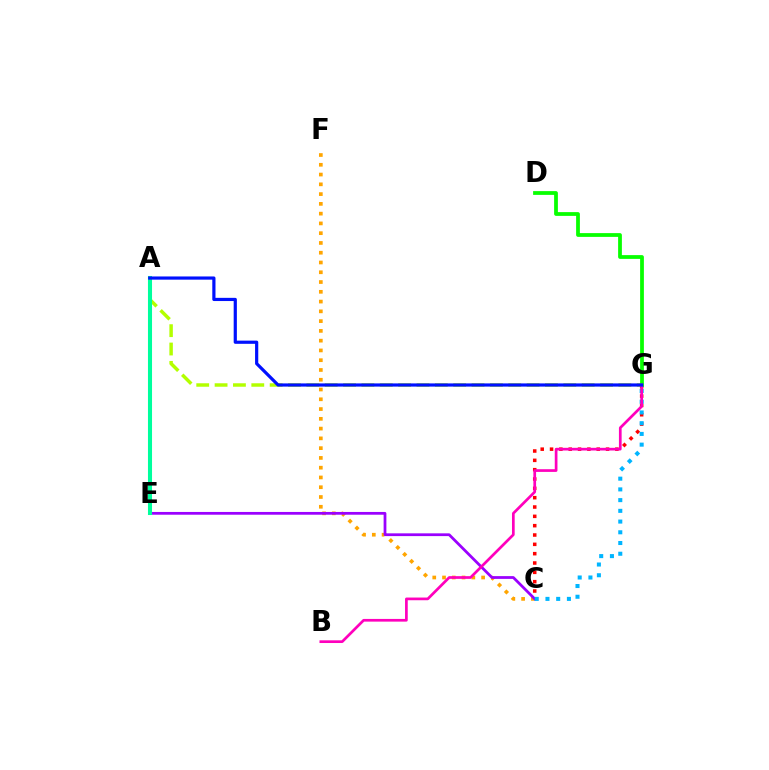{('C', 'G'): [{'color': '#ff0000', 'line_style': 'dotted', 'thickness': 2.54}, {'color': '#00b5ff', 'line_style': 'dotted', 'thickness': 2.91}], ('C', 'F'): [{'color': '#ffa500', 'line_style': 'dotted', 'thickness': 2.65}], ('C', 'E'): [{'color': '#9b00ff', 'line_style': 'solid', 'thickness': 1.99}], ('A', 'G'): [{'color': '#b3ff00', 'line_style': 'dashed', 'thickness': 2.49}, {'color': '#0010ff', 'line_style': 'solid', 'thickness': 2.3}], ('A', 'E'): [{'color': '#00ff9d', 'line_style': 'solid', 'thickness': 2.93}], ('D', 'G'): [{'color': '#08ff00', 'line_style': 'solid', 'thickness': 2.71}], ('B', 'G'): [{'color': '#ff00bd', 'line_style': 'solid', 'thickness': 1.94}]}